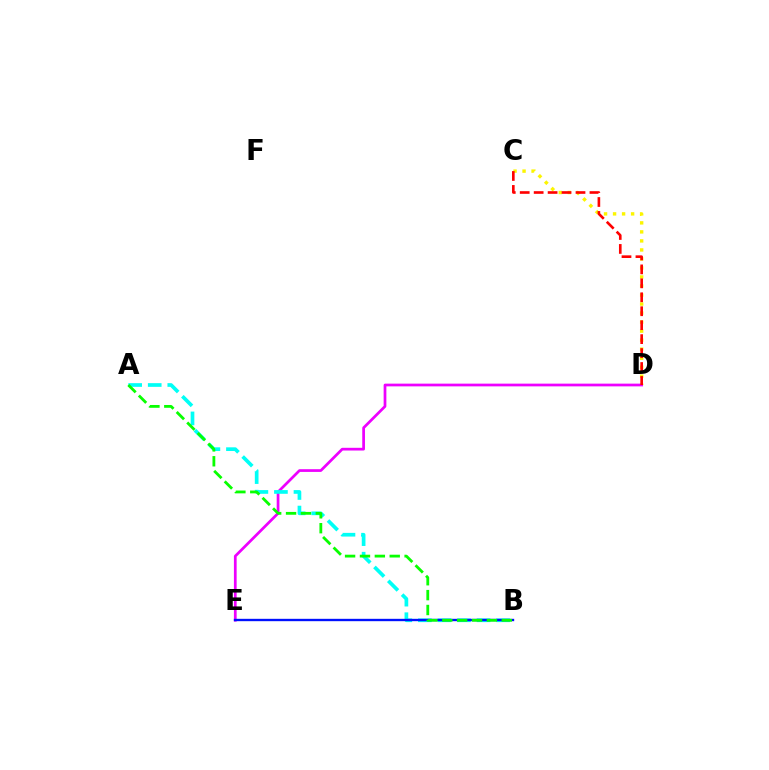{('C', 'D'): [{'color': '#fcf500', 'line_style': 'dotted', 'thickness': 2.45}, {'color': '#ff0000', 'line_style': 'dashed', 'thickness': 1.89}], ('D', 'E'): [{'color': '#ee00ff', 'line_style': 'solid', 'thickness': 1.96}], ('A', 'B'): [{'color': '#00fff6', 'line_style': 'dashed', 'thickness': 2.66}, {'color': '#08ff00', 'line_style': 'dashed', 'thickness': 2.02}], ('B', 'E'): [{'color': '#0010ff', 'line_style': 'solid', 'thickness': 1.7}]}